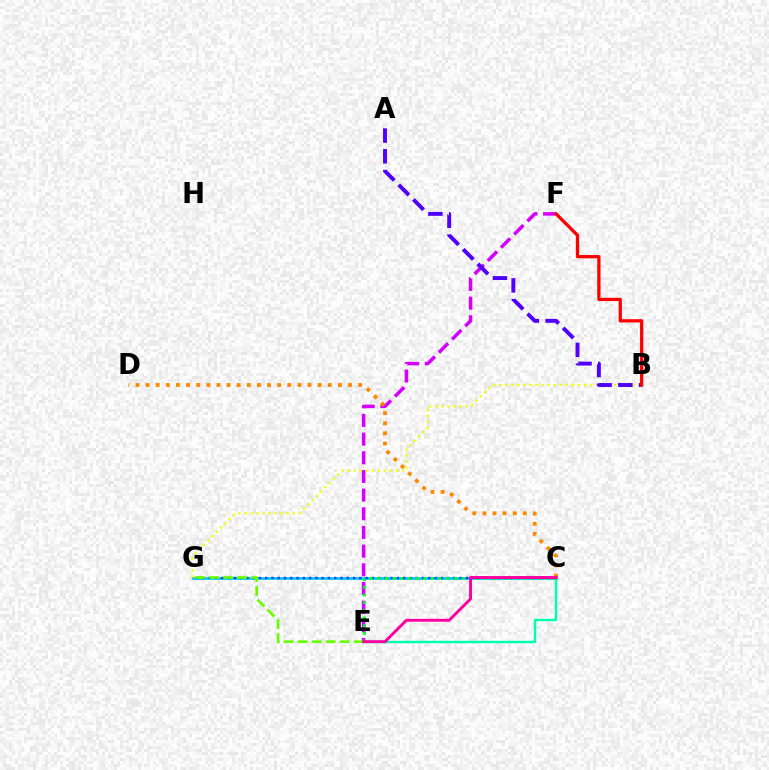{('E', 'F'): [{'color': '#d600ff', 'line_style': 'dashed', 'thickness': 2.54}], ('C', 'G'): [{'color': '#00c7ff', 'line_style': 'solid', 'thickness': 1.92}, {'color': '#003fff', 'line_style': 'dotted', 'thickness': 1.7}], ('B', 'G'): [{'color': '#eeff00', 'line_style': 'dotted', 'thickness': 1.65}], ('C', 'D'): [{'color': '#ff8800', 'line_style': 'dotted', 'thickness': 2.75}], ('C', 'E'): [{'color': '#00ffaf', 'line_style': 'solid', 'thickness': 1.74}, {'color': '#00ff27', 'line_style': 'dotted', 'thickness': 2.08}, {'color': '#ff00a0', 'line_style': 'solid', 'thickness': 2.1}], ('A', 'B'): [{'color': '#4f00ff', 'line_style': 'dashed', 'thickness': 2.82}], ('E', 'G'): [{'color': '#66ff00', 'line_style': 'dashed', 'thickness': 1.9}], ('B', 'F'): [{'color': '#ff0000', 'line_style': 'solid', 'thickness': 2.35}]}